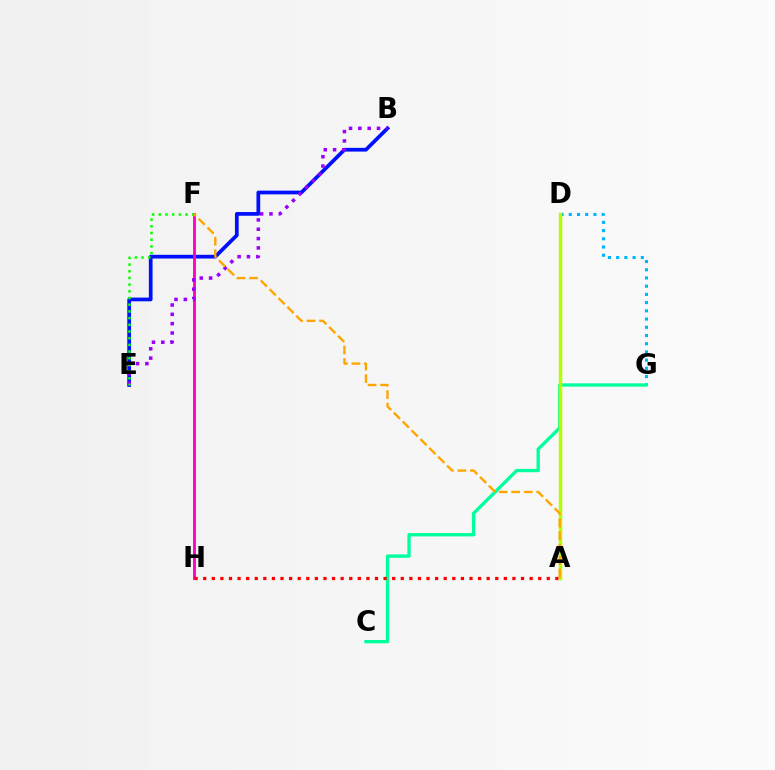{('B', 'E'): [{'color': '#0010ff', 'line_style': 'solid', 'thickness': 2.68}, {'color': '#9b00ff', 'line_style': 'dotted', 'thickness': 2.54}], ('F', 'H'): [{'color': '#ff00bd', 'line_style': 'solid', 'thickness': 2.05}], ('D', 'G'): [{'color': '#00b5ff', 'line_style': 'dotted', 'thickness': 2.23}], ('C', 'G'): [{'color': '#00ff9d', 'line_style': 'solid', 'thickness': 2.39}], ('E', 'F'): [{'color': '#08ff00', 'line_style': 'dotted', 'thickness': 1.82}], ('A', 'D'): [{'color': '#b3ff00', 'line_style': 'solid', 'thickness': 2.49}], ('A', 'F'): [{'color': '#ffa500', 'line_style': 'dashed', 'thickness': 1.7}], ('A', 'H'): [{'color': '#ff0000', 'line_style': 'dotted', 'thickness': 2.33}]}